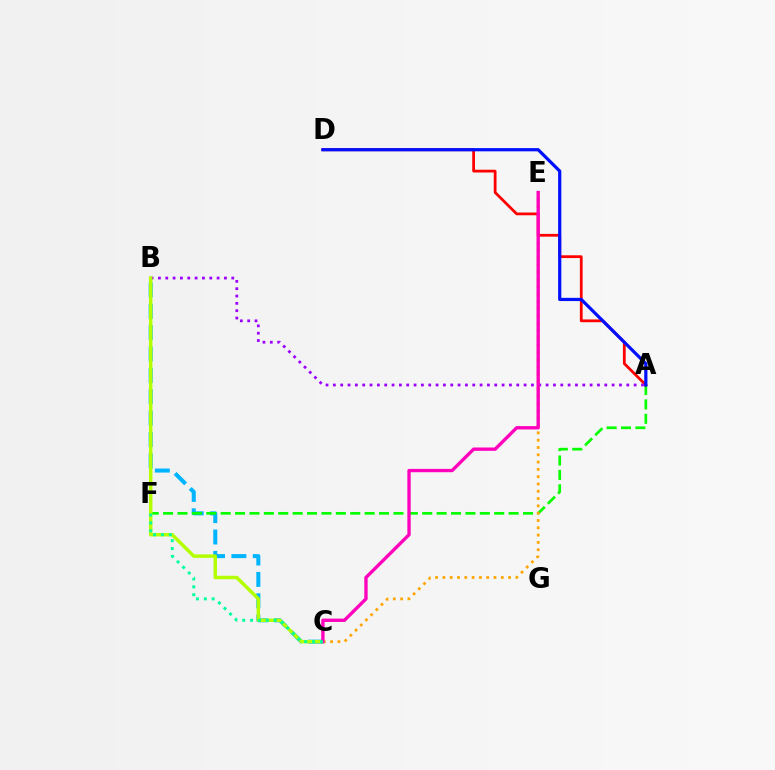{('B', 'C'): [{'color': '#00b5ff', 'line_style': 'dashed', 'thickness': 2.9}, {'color': '#b3ff00', 'line_style': 'solid', 'thickness': 2.49}], ('A', 'F'): [{'color': '#08ff00', 'line_style': 'dashed', 'thickness': 1.96}], ('C', 'E'): [{'color': '#ffa500', 'line_style': 'dotted', 'thickness': 1.98}, {'color': '#ff00bd', 'line_style': 'solid', 'thickness': 2.41}], ('A', 'D'): [{'color': '#ff0000', 'line_style': 'solid', 'thickness': 1.99}, {'color': '#0010ff', 'line_style': 'solid', 'thickness': 2.32}], ('A', 'B'): [{'color': '#9b00ff', 'line_style': 'dotted', 'thickness': 1.99}], ('C', 'F'): [{'color': '#00ff9d', 'line_style': 'dotted', 'thickness': 2.14}]}